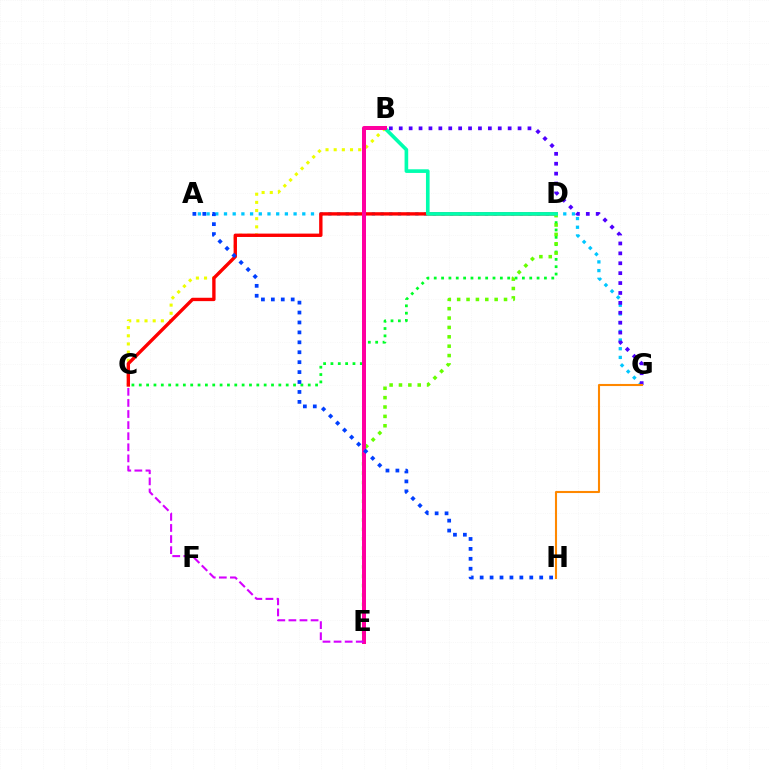{('A', 'G'): [{'color': '#00c7ff', 'line_style': 'dotted', 'thickness': 2.36}], ('B', 'C'): [{'color': '#eeff00', 'line_style': 'dotted', 'thickness': 2.22}], ('C', 'D'): [{'color': '#ff0000', 'line_style': 'solid', 'thickness': 2.42}, {'color': '#00ff27', 'line_style': 'dotted', 'thickness': 2.0}], ('D', 'E'): [{'color': '#66ff00', 'line_style': 'dotted', 'thickness': 2.55}], ('B', 'D'): [{'color': '#00ffaf', 'line_style': 'solid', 'thickness': 2.62}], ('B', 'G'): [{'color': '#4f00ff', 'line_style': 'dotted', 'thickness': 2.69}], ('G', 'H'): [{'color': '#ff8800', 'line_style': 'solid', 'thickness': 1.51}], ('B', 'E'): [{'color': '#ff00a0', 'line_style': 'solid', 'thickness': 2.88}], ('A', 'H'): [{'color': '#003fff', 'line_style': 'dotted', 'thickness': 2.7}], ('C', 'E'): [{'color': '#d600ff', 'line_style': 'dashed', 'thickness': 1.51}]}